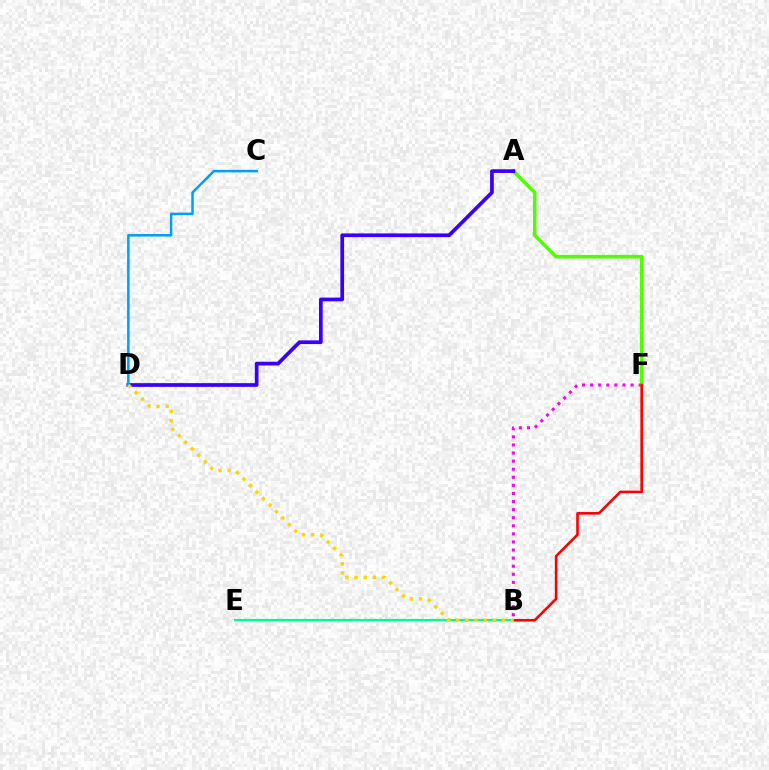{('B', 'F'): [{'color': '#ff00ed', 'line_style': 'dotted', 'thickness': 2.2}, {'color': '#ff0000', 'line_style': 'solid', 'thickness': 1.88}], ('A', 'F'): [{'color': '#4fff00', 'line_style': 'solid', 'thickness': 2.55}], ('A', 'D'): [{'color': '#3700ff', 'line_style': 'solid', 'thickness': 2.67}], ('B', 'E'): [{'color': '#00ff86', 'line_style': 'solid', 'thickness': 1.58}], ('C', 'D'): [{'color': '#009eff', 'line_style': 'solid', 'thickness': 1.8}], ('B', 'D'): [{'color': '#ffd500', 'line_style': 'dotted', 'thickness': 2.5}]}